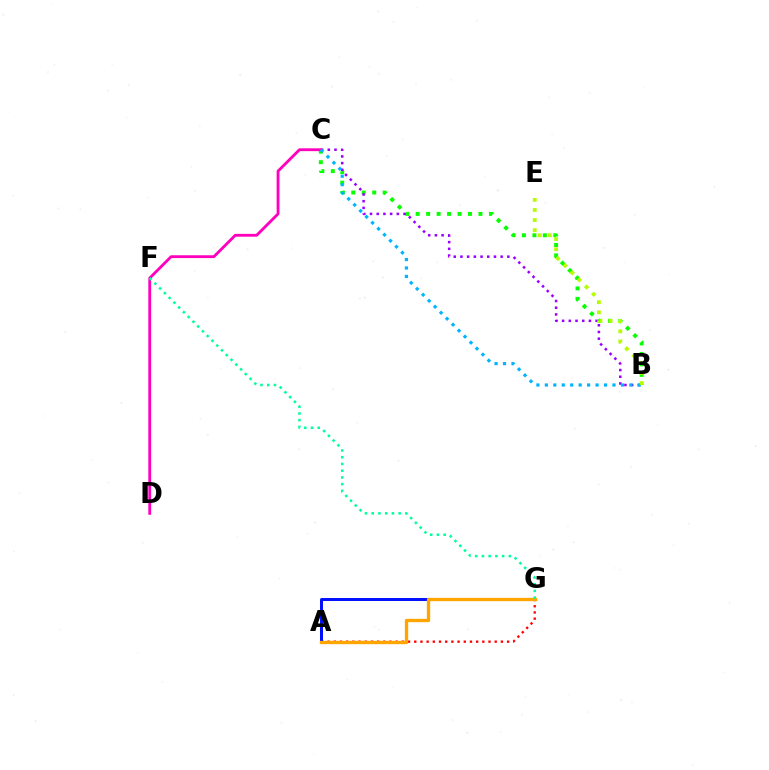{('A', 'G'): [{'color': '#ff0000', 'line_style': 'dotted', 'thickness': 1.68}, {'color': '#0010ff', 'line_style': 'solid', 'thickness': 2.14}, {'color': '#ffa500', 'line_style': 'solid', 'thickness': 2.39}], ('B', 'C'): [{'color': '#08ff00', 'line_style': 'dotted', 'thickness': 2.84}, {'color': '#9b00ff', 'line_style': 'dotted', 'thickness': 1.82}, {'color': '#00b5ff', 'line_style': 'dotted', 'thickness': 2.3}], ('C', 'D'): [{'color': '#ff00bd', 'line_style': 'solid', 'thickness': 2.04}], ('F', 'G'): [{'color': '#00ff9d', 'line_style': 'dotted', 'thickness': 1.83}], ('B', 'E'): [{'color': '#b3ff00', 'line_style': 'dotted', 'thickness': 2.75}]}